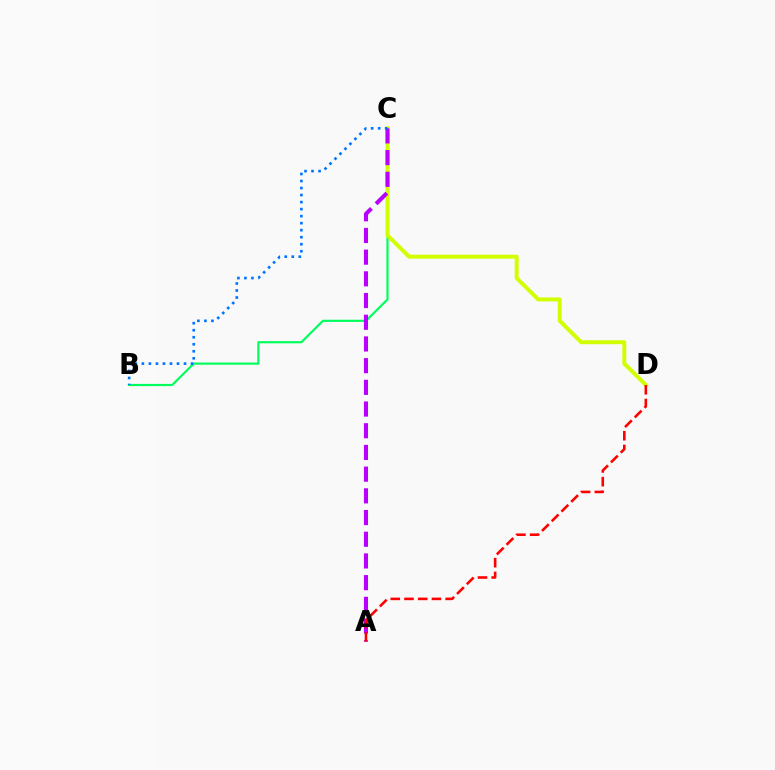{('B', 'C'): [{'color': '#00ff5c', 'line_style': 'solid', 'thickness': 1.57}, {'color': '#0074ff', 'line_style': 'dotted', 'thickness': 1.91}], ('C', 'D'): [{'color': '#d1ff00', 'line_style': 'solid', 'thickness': 2.85}], ('A', 'C'): [{'color': '#b900ff', 'line_style': 'dashed', 'thickness': 2.95}], ('A', 'D'): [{'color': '#ff0000', 'line_style': 'dashed', 'thickness': 1.86}]}